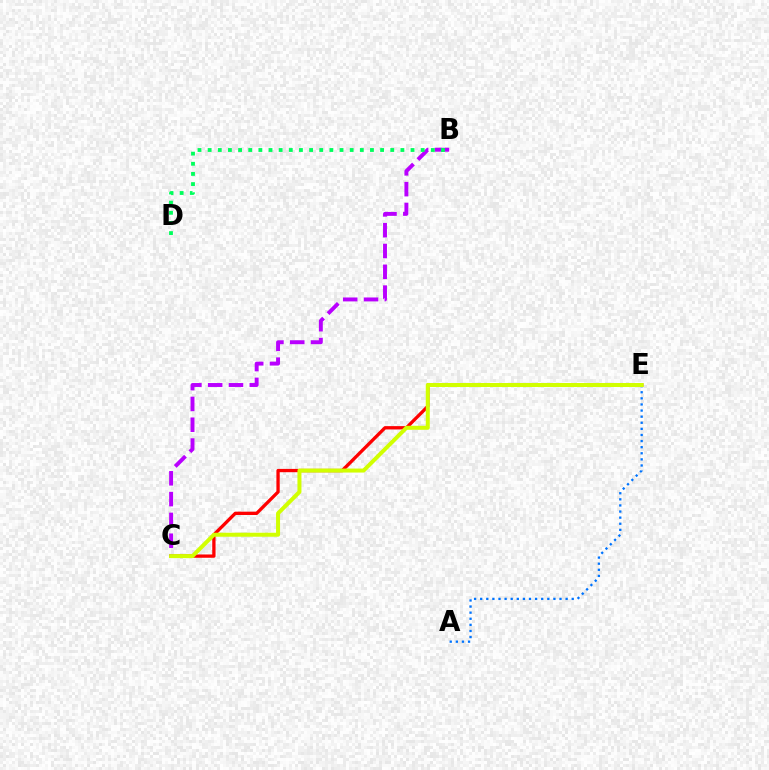{('C', 'E'): [{'color': '#ff0000', 'line_style': 'solid', 'thickness': 2.38}, {'color': '#d1ff00', 'line_style': 'solid', 'thickness': 2.88}], ('B', 'C'): [{'color': '#b900ff', 'line_style': 'dashed', 'thickness': 2.83}], ('A', 'E'): [{'color': '#0074ff', 'line_style': 'dotted', 'thickness': 1.66}], ('B', 'D'): [{'color': '#00ff5c', 'line_style': 'dotted', 'thickness': 2.76}]}